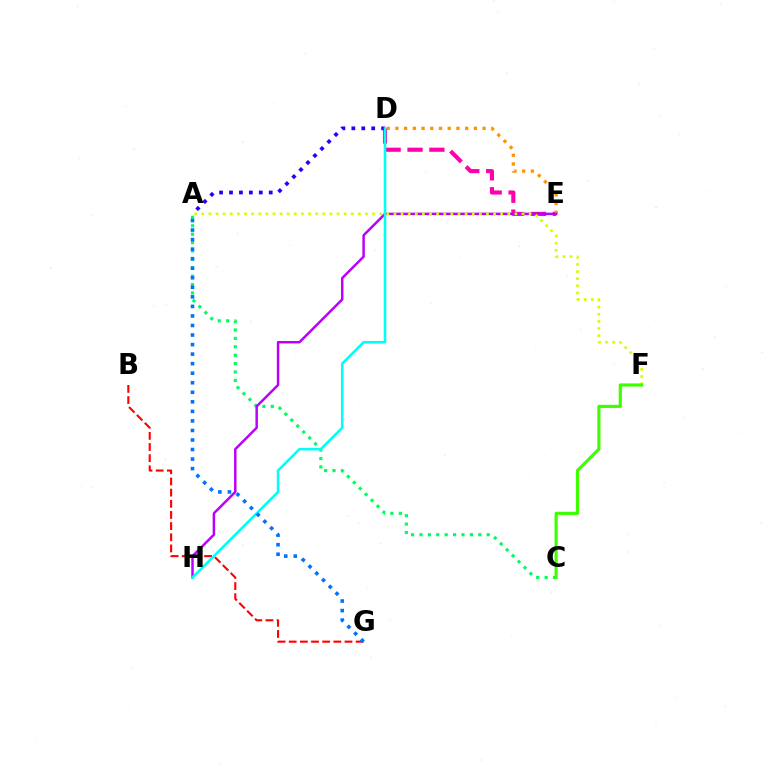{('D', 'E'): [{'color': '#ff00ac', 'line_style': 'dashed', 'thickness': 2.97}, {'color': '#ff9400', 'line_style': 'dotted', 'thickness': 2.37}], ('B', 'G'): [{'color': '#ff0000', 'line_style': 'dashed', 'thickness': 1.52}], ('A', 'C'): [{'color': '#00ff5c', 'line_style': 'dotted', 'thickness': 2.28}], ('E', 'H'): [{'color': '#b900ff', 'line_style': 'solid', 'thickness': 1.78}], ('A', 'D'): [{'color': '#2500ff', 'line_style': 'dotted', 'thickness': 2.7}], ('D', 'H'): [{'color': '#00fff6', 'line_style': 'solid', 'thickness': 1.85}], ('A', 'G'): [{'color': '#0074ff', 'line_style': 'dotted', 'thickness': 2.59}], ('A', 'F'): [{'color': '#d1ff00', 'line_style': 'dotted', 'thickness': 1.93}], ('C', 'F'): [{'color': '#3dff00', 'line_style': 'solid', 'thickness': 2.27}]}